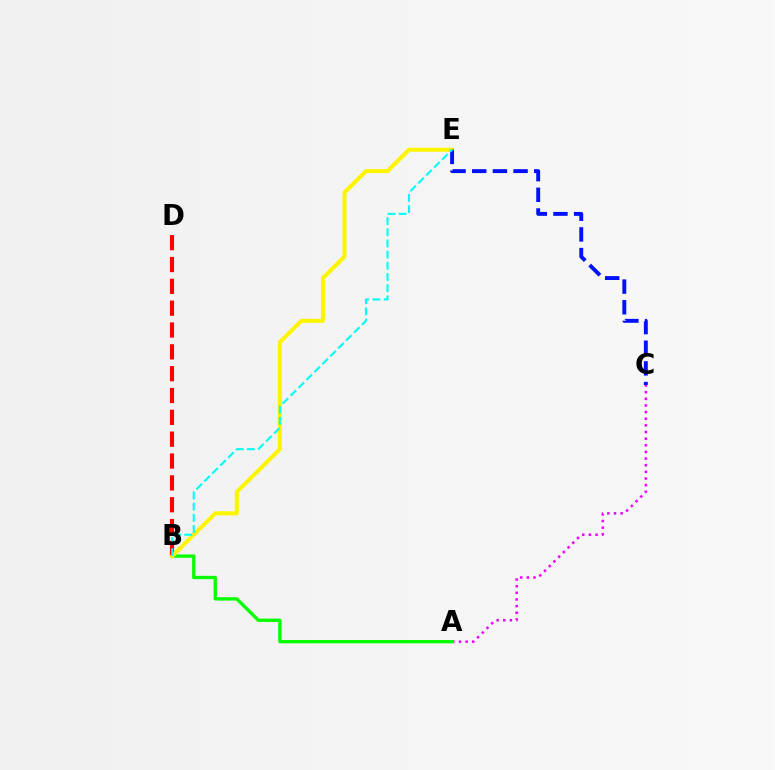{('A', 'C'): [{'color': '#ee00ff', 'line_style': 'dotted', 'thickness': 1.8}], ('A', 'B'): [{'color': '#08ff00', 'line_style': 'solid', 'thickness': 2.4}], ('B', 'D'): [{'color': '#ff0000', 'line_style': 'dashed', 'thickness': 2.97}], ('B', 'E'): [{'color': '#fcf500', 'line_style': 'solid', 'thickness': 2.94}, {'color': '#00fff6', 'line_style': 'dashed', 'thickness': 1.52}], ('C', 'E'): [{'color': '#0010ff', 'line_style': 'dashed', 'thickness': 2.81}]}